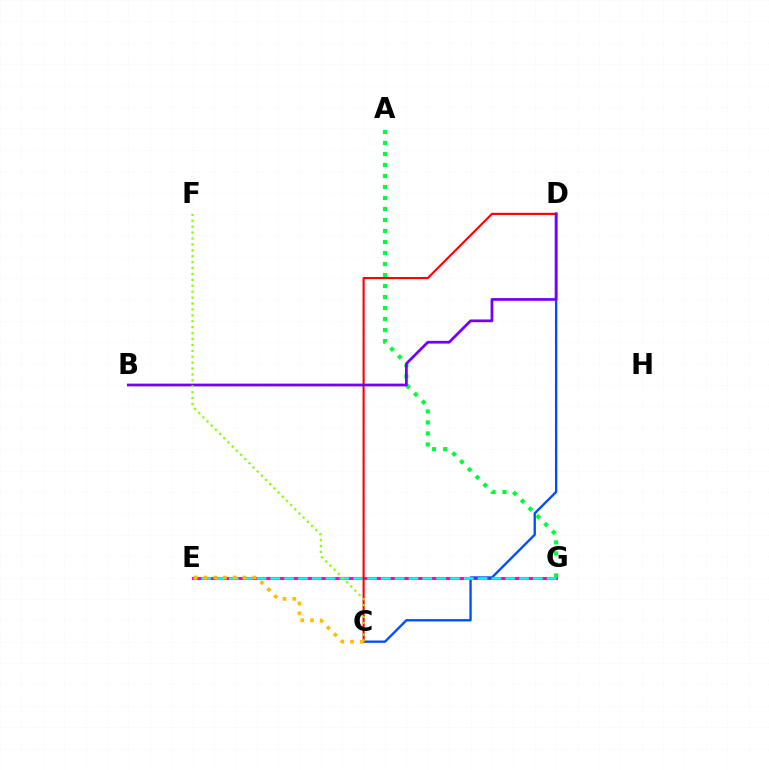{('E', 'G'): [{'color': '#ff00cf', 'line_style': 'solid', 'thickness': 2.23}, {'color': '#00fff6', 'line_style': 'dashed', 'thickness': 1.88}], ('A', 'G'): [{'color': '#00ff39', 'line_style': 'dotted', 'thickness': 2.99}], ('C', 'D'): [{'color': '#004bff', 'line_style': 'solid', 'thickness': 1.67}, {'color': '#ff0000', 'line_style': 'solid', 'thickness': 1.53}], ('B', 'D'): [{'color': '#7200ff', 'line_style': 'solid', 'thickness': 1.98}], ('C', 'F'): [{'color': '#84ff00', 'line_style': 'dotted', 'thickness': 1.61}], ('C', 'E'): [{'color': '#ffbd00', 'line_style': 'dotted', 'thickness': 2.66}]}